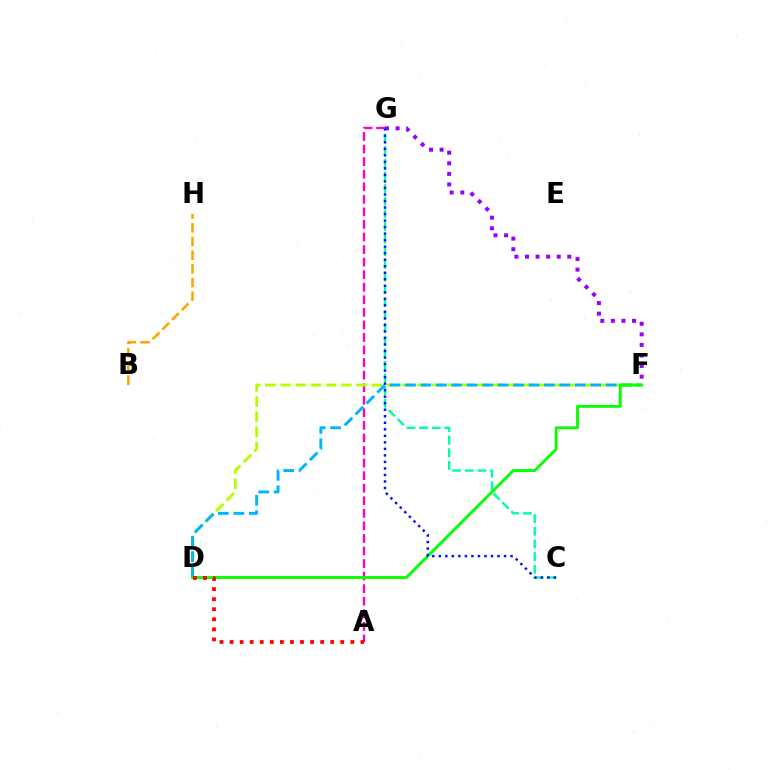{('A', 'G'): [{'color': '#ff00bd', 'line_style': 'dashed', 'thickness': 1.71}], ('B', 'H'): [{'color': '#ffa500', 'line_style': 'dashed', 'thickness': 1.86}], ('D', 'F'): [{'color': '#b3ff00', 'line_style': 'dashed', 'thickness': 2.06}, {'color': '#00b5ff', 'line_style': 'dashed', 'thickness': 2.1}, {'color': '#08ff00', 'line_style': 'solid', 'thickness': 2.07}], ('F', 'G'): [{'color': '#9b00ff', 'line_style': 'dotted', 'thickness': 2.87}], ('C', 'G'): [{'color': '#00ff9d', 'line_style': 'dashed', 'thickness': 1.72}, {'color': '#0010ff', 'line_style': 'dotted', 'thickness': 1.77}], ('A', 'D'): [{'color': '#ff0000', 'line_style': 'dotted', 'thickness': 2.73}]}